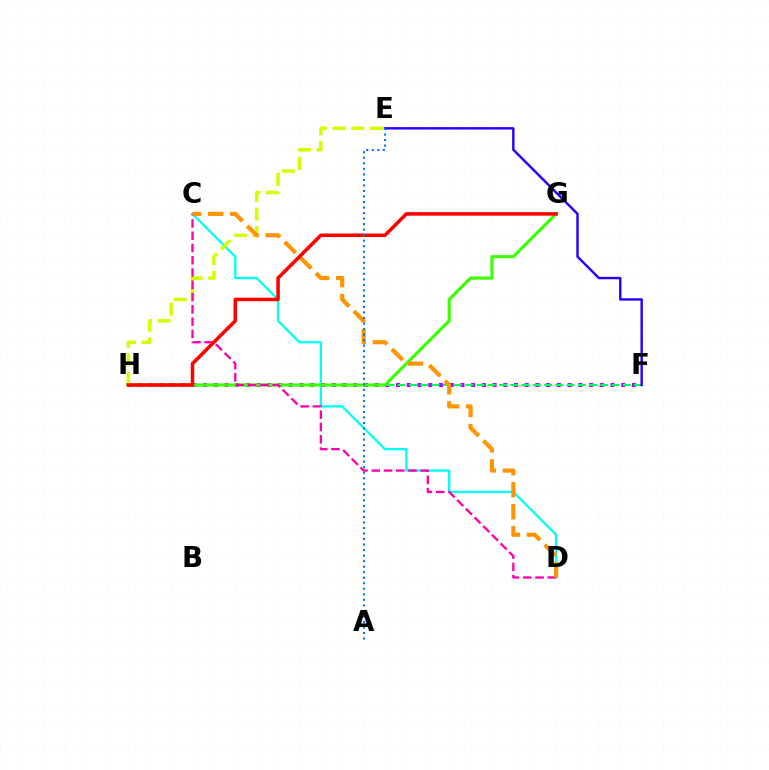{('F', 'H'): [{'color': '#b900ff', 'line_style': 'dotted', 'thickness': 2.91}, {'color': '#00ff5c', 'line_style': 'dashed', 'thickness': 1.53}], ('E', 'F'): [{'color': '#2500ff', 'line_style': 'solid', 'thickness': 1.74}], ('C', 'D'): [{'color': '#00fff6', 'line_style': 'solid', 'thickness': 1.67}, {'color': '#ff00ac', 'line_style': 'dashed', 'thickness': 1.67}, {'color': '#ff9400', 'line_style': 'dashed', 'thickness': 3.0}], ('G', 'H'): [{'color': '#3dff00', 'line_style': 'solid', 'thickness': 2.25}, {'color': '#ff0000', 'line_style': 'solid', 'thickness': 2.54}], ('E', 'H'): [{'color': '#d1ff00', 'line_style': 'dashed', 'thickness': 2.54}], ('A', 'E'): [{'color': '#0074ff', 'line_style': 'dotted', 'thickness': 1.5}]}